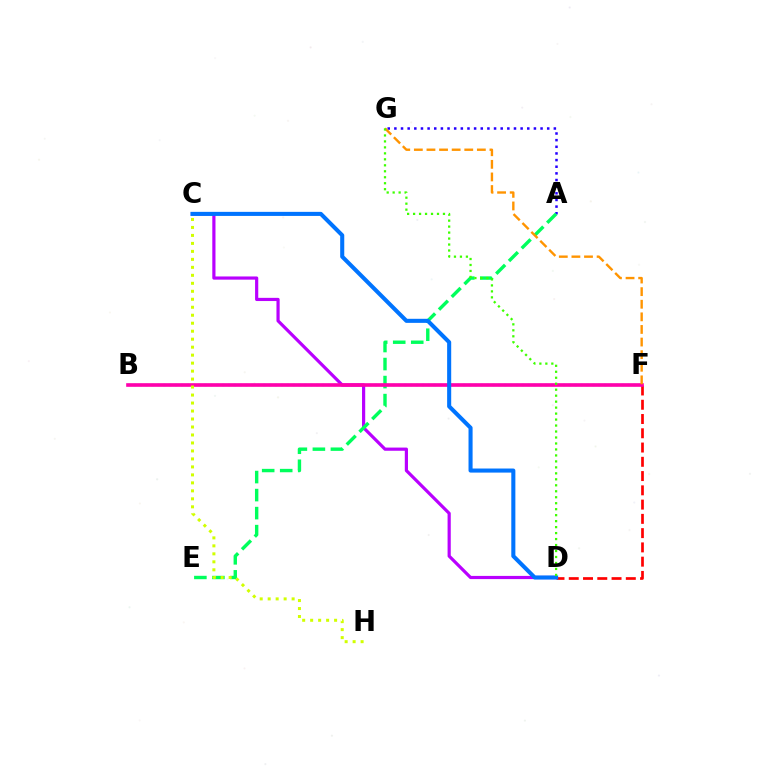{('B', 'F'): [{'color': '#00fff6', 'line_style': 'dotted', 'thickness': 1.6}, {'color': '#ff00ac', 'line_style': 'solid', 'thickness': 2.62}], ('D', 'F'): [{'color': '#ff0000', 'line_style': 'dashed', 'thickness': 1.94}], ('C', 'D'): [{'color': '#b900ff', 'line_style': 'solid', 'thickness': 2.29}, {'color': '#0074ff', 'line_style': 'solid', 'thickness': 2.93}], ('A', 'G'): [{'color': '#2500ff', 'line_style': 'dotted', 'thickness': 1.81}], ('A', 'E'): [{'color': '#00ff5c', 'line_style': 'dashed', 'thickness': 2.45}], ('C', 'H'): [{'color': '#d1ff00', 'line_style': 'dotted', 'thickness': 2.17}], ('F', 'G'): [{'color': '#ff9400', 'line_style': 'dashed', 'thickness': 1.71}], ('D', 'G'): [{'color': '#3dff00', 'line_style': 'dotted', 'thickness': 1.62}]}